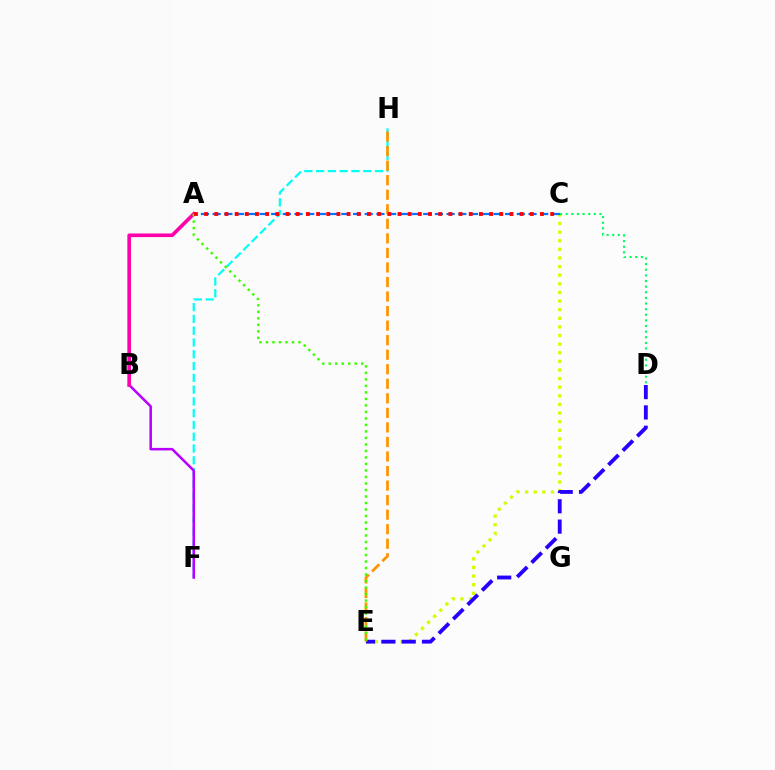{('C', 'E'): [{'color': '#d1ff00', 'line_style': 'dotted', 'thickness': 2.34}], ('F', 'H'): [{'color': '#00fff6', 'line_style': 'dashed', 'thickness': 1.6}], ('B', 'F'): [{'color': '#b900ff', 'line_style': 'solid', 'thickness': 1.83}], ('A', 'B'): [{'color': '#ff00ac', 'line_style': 'solid', 'thickness': 2.61}], ('C', 'D'): [{'color': '#00ff5c', 'line_style': 'dotted', 'thickness': 1.53}], ('D', 'E'): [{'color': '#2500ff', 'line_style': 'dashed', 'thickness': 2.76}], ('E', 'H'): [{'color': '#ff9400', 'line_style': 'dashed', 'thickness': 1.98}], ('A', 'C'): [{'color': '#0074ff', 'line_style': 'dashed', 'thickness': 1.59}, {'color': '#ff0000', 'line_style': 'dotted', 'thickness': 2.77}], ('A', 'E'): [{'color': '#3dff00', 'line_style': 'dotted', 'thickness': 1.77}]}